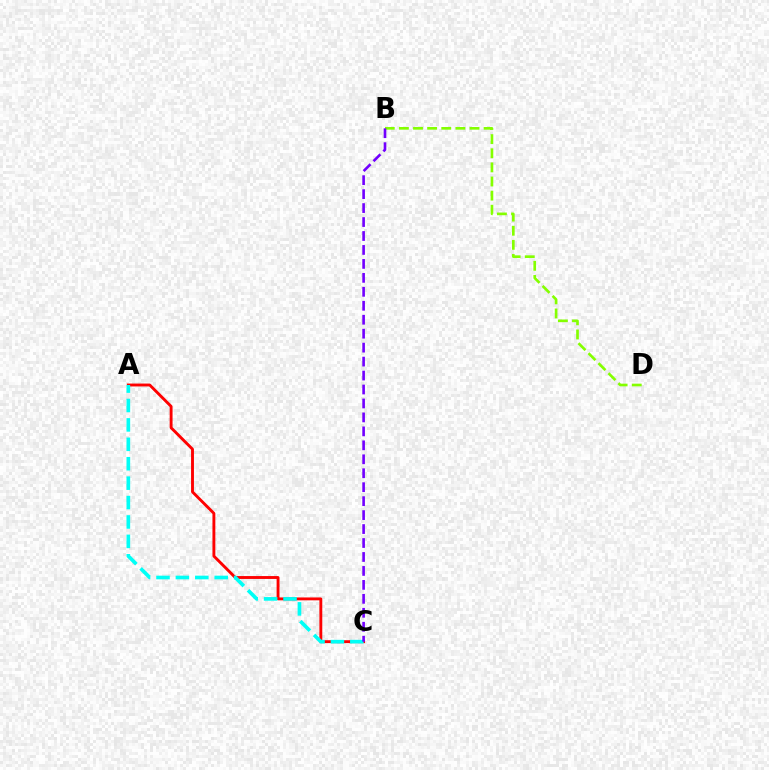{('A', 'C'): [{'color': '#ff0000', 'line_style': 'solid', 'thickness': 2.07}, {'color': '#00fff6', 'line_style': 'dashed', 'thickness': 2.64}], ('B', 'D'): [{'color': '#84ff00', 'line_style': 'dashed', 'thickness': 1.92}], ('B', 'C'): [{'color': '#7200ff', 'line_style': 'dashed', 'thickness': 1.9}]}